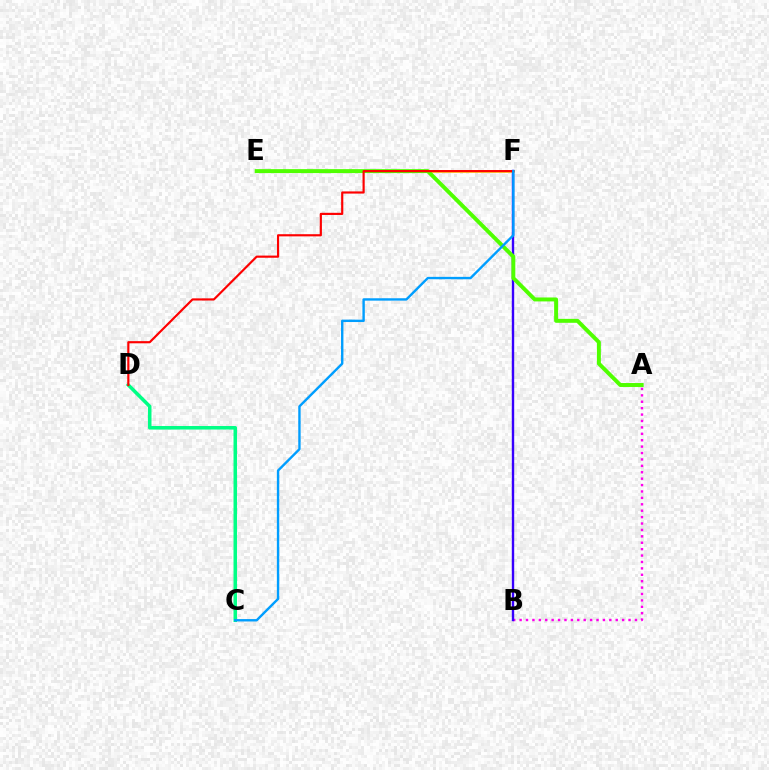{('A', 'B'): [{'color': '#ff00ed', 'line_style': 'dotted', 'thickness': 1.74}], ('E', 'F'): [{'color': '#ffd500', 'line_style': 'solid', 'thickness': 1.81}], ('B', 'F'): [{'color': '#3700ff', 'line_style': 'solid', 'thickness': 1.72}], ('C', 'D'): [{'color': '#00ff86', 'line_style': 'solid', 'thickness': 2.54}], ('A', 'E'): [{'color': '#4fff00', 'line_style': 'solid', 'thickness': 2.84}], ('D', 'F'): [{'color': '#ff0000', 'line_style': 'solid', 'thickness': 1.56}], ('C', 'F'): [{'color': '#009eff', 'line_style': 'solid', 'thickness': 1.72}]}